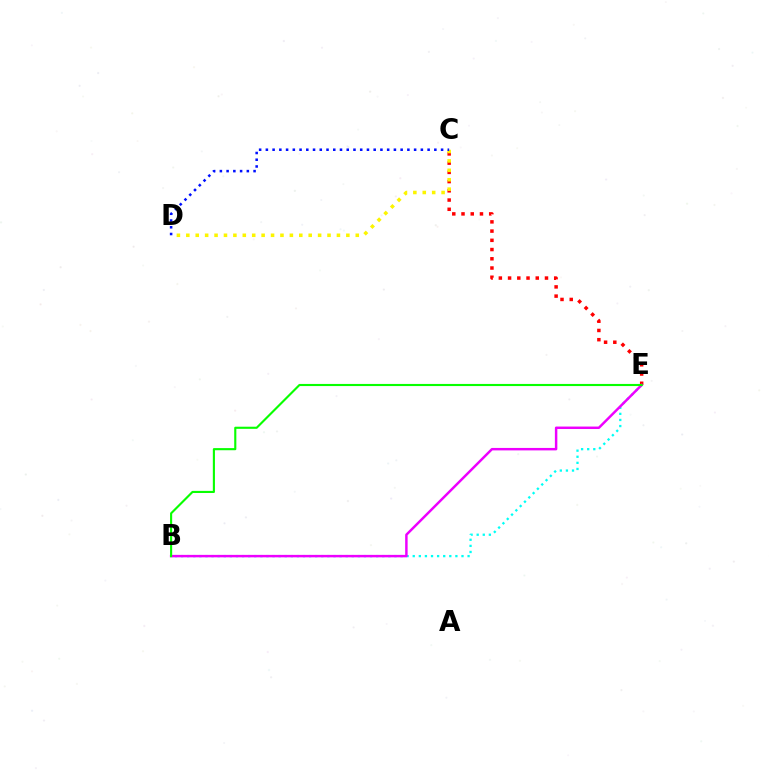{('C', 'E'): [{'color': '#ff0000', 'line_style': 'dotted', 'thickness': 2.51}], ('B', 'E'): [{'color': '#00fff6', 'line_style': 'dotted', 'thickness': 1.66}, {'color': '#ee00ff', 'line_style': 'solid', 'thickness': 1.77}, {'color': '#08ff00', 'line_style': 'solid', 'thickness': 1.53}], ('C', 'D'): [{'color': '#fcf500', 'line_style': 'dotted', 'thickness': 2.56}, {'color': '#0010ff', 'line_style': 'dotted', 'thickness': 1.83}]}